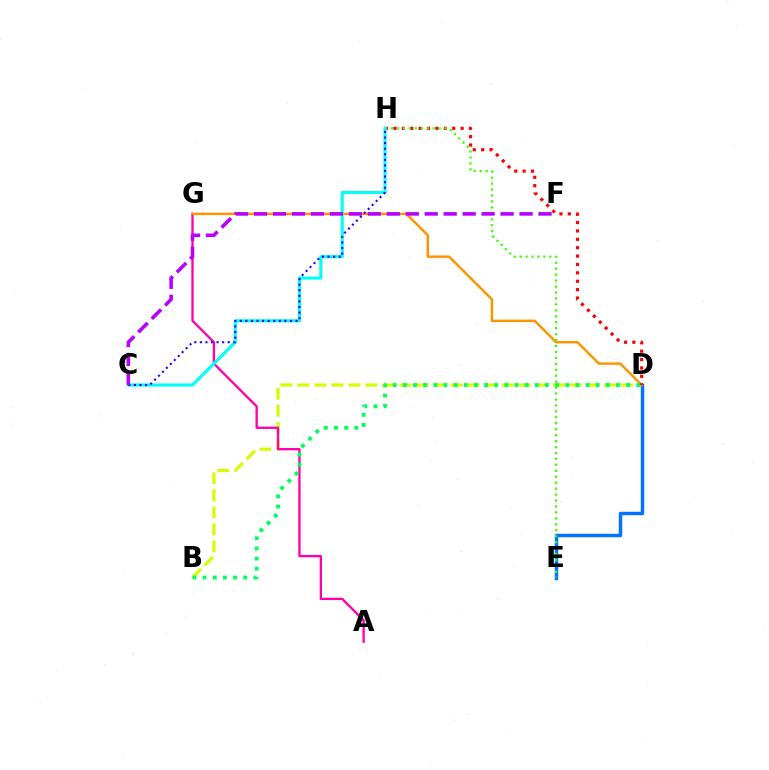{('B', 'D'): [{'color': '#d1ff00', 'line_style': 'dashed', 'thickness': 2.31}, {'color': '#00ff5c', 'line_style': 'dotted', 'thickness': 2.76}], ('A', 'G'): [{'color': '#ff00ac', 'line_style': 'solid', 'thickness': 1.67}], ('D', 'E'): [{'color': '#0074ff', 'line_style': 'solid', 'thickness': 2.49}], ('D', 'G'): [{'color': '#ff9400', 'line_style': 'solid', 'thickness': 1.76}], ('D', 'H'): [{'color': '#ff0000', 'line_style': 'dotted', 'thickness': 2.28}], ('E', 'H'): [{'color': '#3dff00', 'line_style': 'dotted', 'thickness': 1.61}], ('C', 'H'): [{'color': '#00fff6', 'line_style': 'solid', 'thickness': 2.24}, {'color': '#2500ff', 'line_style': 'dotted', 'thickness': 1.51}], ('C', 'F'): [{'color': '#b900ff', 'line_style': 'dashed', 'thickness': 2.58}]}